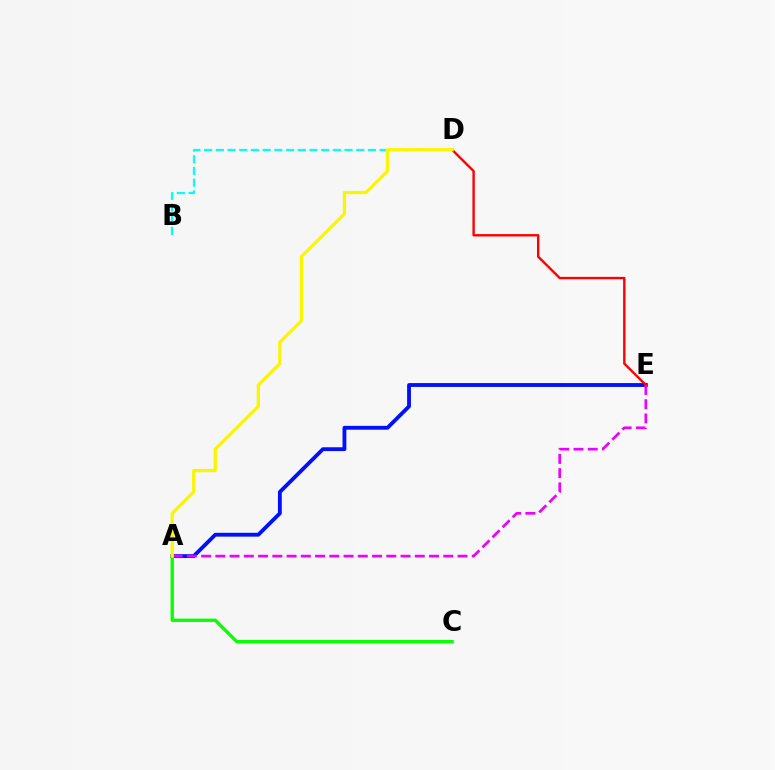{('A', 'E'): [{'color': '#0010ff', 'line_style': 'solid', 'thickness': 2.76}, {'color': '#ee00ff', 'line_style': 'dashed', 'thickness': 1.94}], ('B', 'D'): [{'color': '#00fff6', 'line_style': 'dashed', 'thickness': 1.59}], ('D', 'E'): [{'color': '#ff0000', 'line_style': 'solid', 'thickness': 1.72}], ('A', 'C'): [{'color': '#08ff00', 'line_style': 'solid', 'thickness': 2.4}], ('A', 'D'): [{'color': '#fcf500', 'line_style': 'solid', 'thickness': 2.35}]}